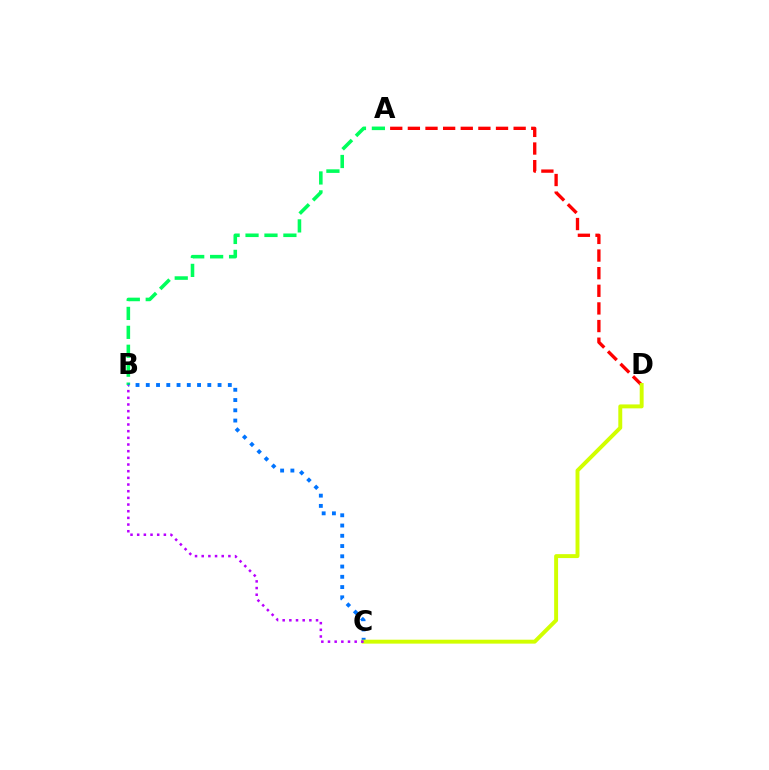{('A', 'B'): [{'color': '#00ff5c', 'line_style': 'dashed', 'thickness': 2.57}], ('A', 'D'): [{'color': '#ff0000', 'line_style': 'dashed', 'thickness': 2.39}], ('B', 'C'): [{'color': '#0074ff', 'line_style': 'dotted', 'thickness': 2.79}, {'color': '#b900ff', 'line_style': 'dotted', 'thickness': 1.81}], ('C', 'D'): [{'color': '#d1ff00', 'line_style': 'solid', 'thickness': 2.83}]}